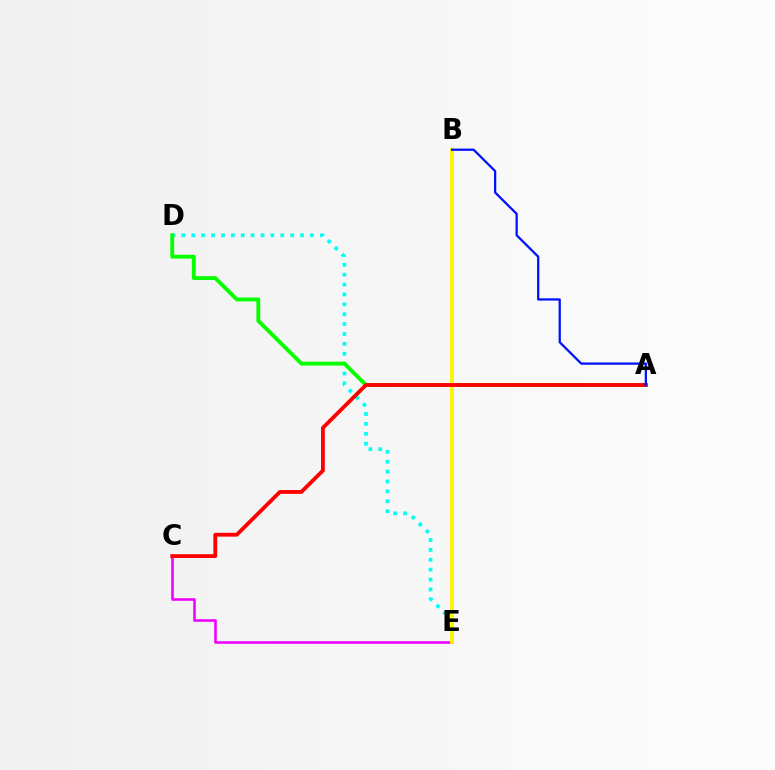{('D', 'E'): [{'color': '#00fff6', 'line_style': 'dotted', 'thickness': 2.69}], ('A', 'D'): [{'color': '#08ff00', 'line_style': 'solid', 'thickness': 2.78}], ('C', 'E'): [{'color': '#ee00ff', 'line_style': 'solid', 'thickness': 1.86}], ('B', 'E'): [{'color': '#fcf500', 'line_style': 'solid', 'thickness': 2.75}], ('A', 'C'): [{'color': '#ff0000', 'line_style': 'solid', 'thickness': 2.75}], ('A', 'B'): [{'color': '#0010ff', 'line_style': 'solid', 'thickness': 1.62}]}